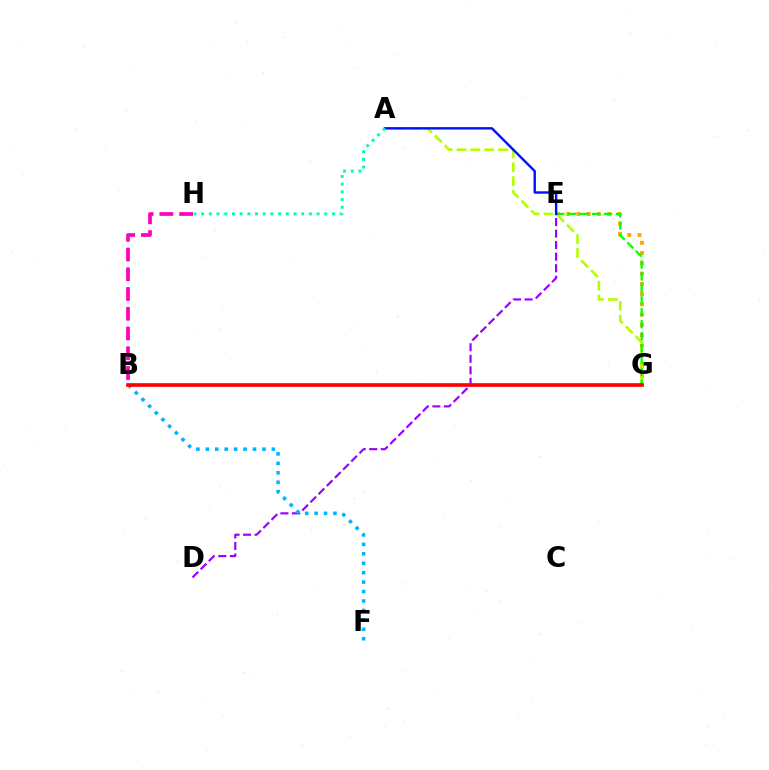{('B', 'H'): [{'color': '#ff00bd', 'line_style': 'dashed', 'thickness': 2.68}], ('E', 'G'): [{'color': '#ffa500', 'line_style': 'dotted', 'thickness': 2.79}, {'color': '#08ff00', 'line_style': 'dashed', 'thickness': 1.62}], ('A', 'G'): [{'color': '#b3ff00', 'line_style': 'dashed', 'thickness': 1.88}], ('D', 'E'): [{'color': '#9b00ff', 'line_style': 'dashed', 'thickness': 1.57}], ('A', 'E'): [{'color': '#0010ff', 'line_style': 'solid', 'thickness': 1.72}], ('B', 'F'): [{'color': '#00b5ff', 'line_style': 'dotted', 'thickness': 2.56}], ('B', 'G'): [{'color': '#ff0000', 'line_style': 'solid', 'thickness': 2.64}], ('A', 'H'): [{'color': '#00ff9d', 'line_style': 'dotted', 'thickness': 2.09}]}